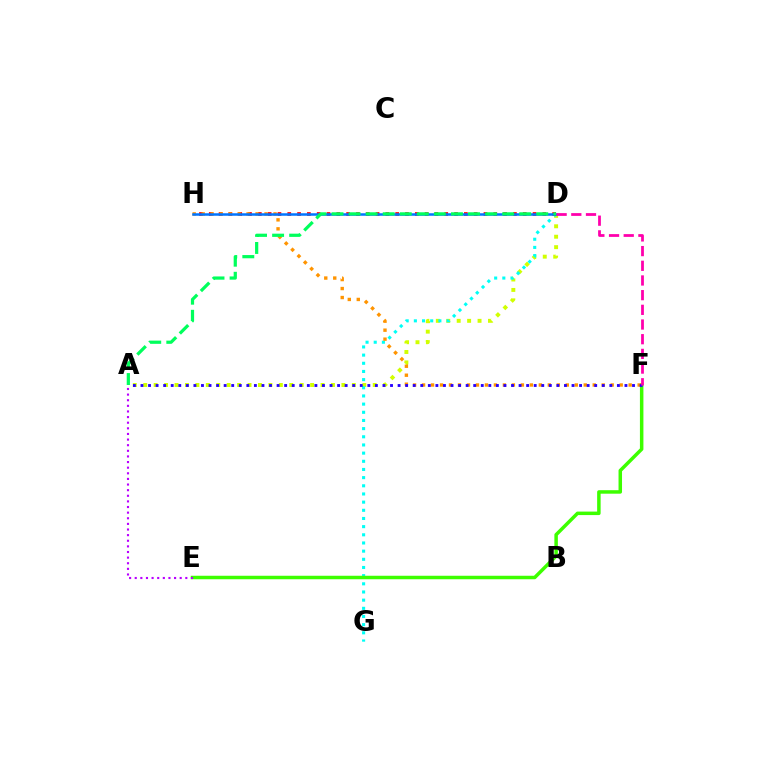{('A', 'D'): [{'color': '#d1ff00', 'line_style': 'dotted', 'thickness': 2.83}, {'color': '#00ff5c', 'line_style': 'dashed', 'thickness': 2.32}], ('D', 'G'): [{'color': '#00fff6', 'line_style': 'dotted', 'thickness': 2.22}], ('D', 'H'): [{'color': '#ff0000', 'line_style': 'dotted', 'thickness': 2.67}, {'color': '#0074ff', 'line_style': 'solid', 'thickness': 1.8}], ('E', 'F'): [{'color': '#3dff00', 'line_style': 'solid', 'thickness': 2.51}], ('F', 'H'): [{'color': '#ff9400', 'line_style': 'dotted', 'thickness': 2.44}], ('A', 'F'): [{'color': '#2500ff', 'line_style': 'dotted', 'thickness': 2.05}], ('D', 'F'): [{'color': '#ff00ac', 'line_style': 'dashed', 'thickness': 1.99}], ('A', 'E'): [{'color': '#b900ff', 'line_style': 'dotted', 'thickness': 1.53}]}